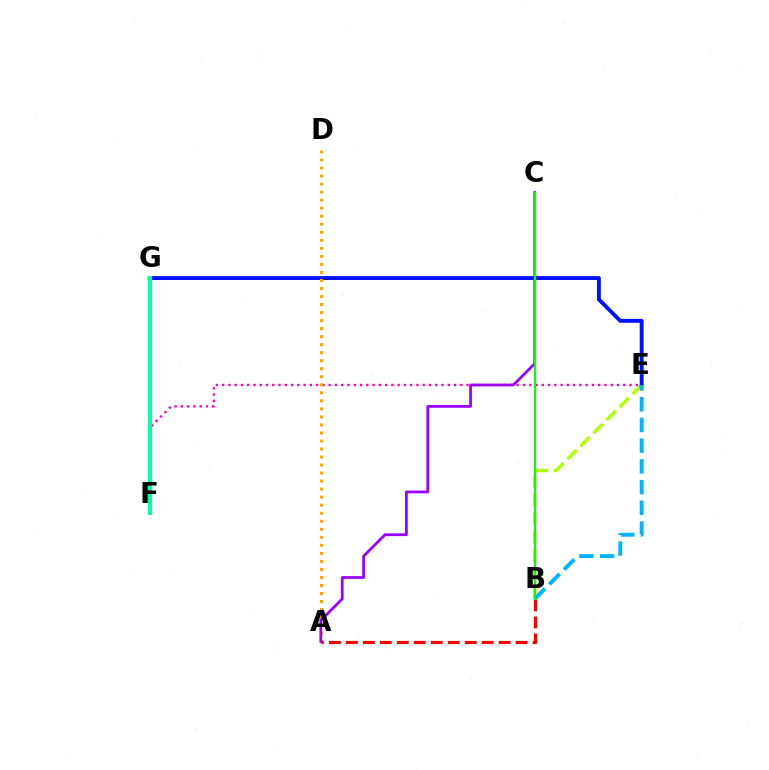{('B', 'E'): [{'color': '#b3ff00', 'line_style': 'dashed', 'thickness': 2.5}, {'color': '#00b5ff', 'line_style': 'dashed', 'thickness': 2.81}], ('E', 'F'): [{'color': '#ff00bd', 'line_style': 'dotted', 'thickness': 1.7}], ('E', 'G'): [{'color': '#0010ff', 'line_style': 'solid', 'thickness': 2.8}], ('A', 'D'): [{'color': '#ffa500', 'line_style': 'dotted', 'thickness': 2.18}], ('A', 'B'): [{'color': '#ff0000', 'line_style': 'dashed', 'thickness': 2.31}], ('F', 'G'): [{'color': '#00ff9d', 'line_style': 'solid', 'thickness': 2.84}], ('A', 'C'): [{'color': '#9b00ff', 'line_style': 'solid', 'thickness': 1.99}], ('B', 'C'): [{'color': '#08ff00', 'line_style': 'solid', 'thickness': 1.51}]}